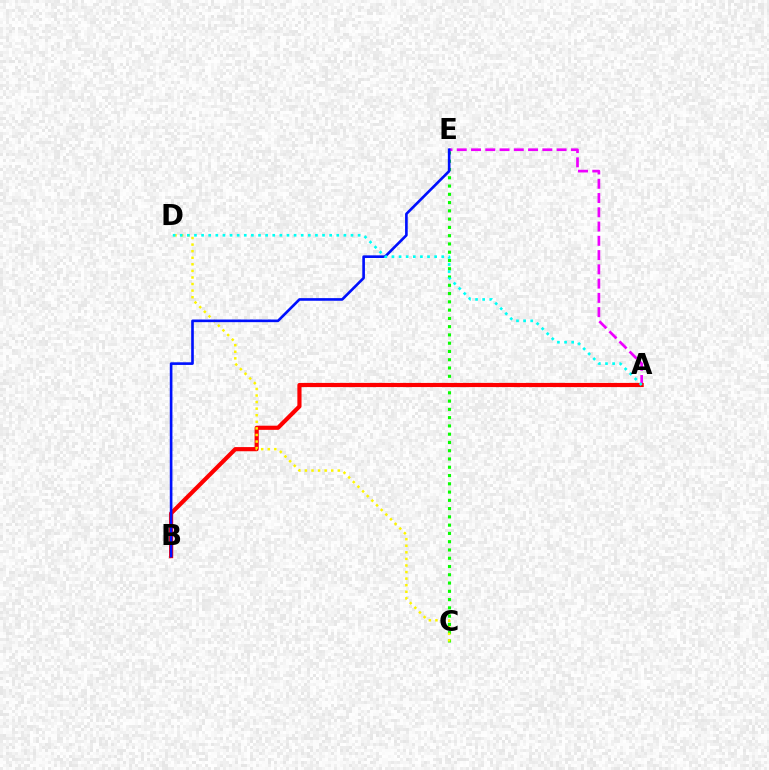{('A', 'E'): [{'color': '#ee00ff', 'line_style': 'dashed', 'thickness': 1.94}], ('C', 'E'): [{'color': '#08ff00', 'line_style': 'dotted', 'thickness': 2.25}], ('A', 'B'): [{'color': '#ff0000', 'line_style': 'solid', 'thickness': 2.99}], ('C', 'D'): [{'color': '#fcf500', 'line_style': 'dotted', 'thickness': 1.79}], ('B', 'E'): [{'color': '#0010ff', 'line_style': 'solid', 'thickness': 1.9}], ('A', 'D'): [{'color': '#00fff6', 'line_style': 'dotted', 'thickness': 1.93}]}